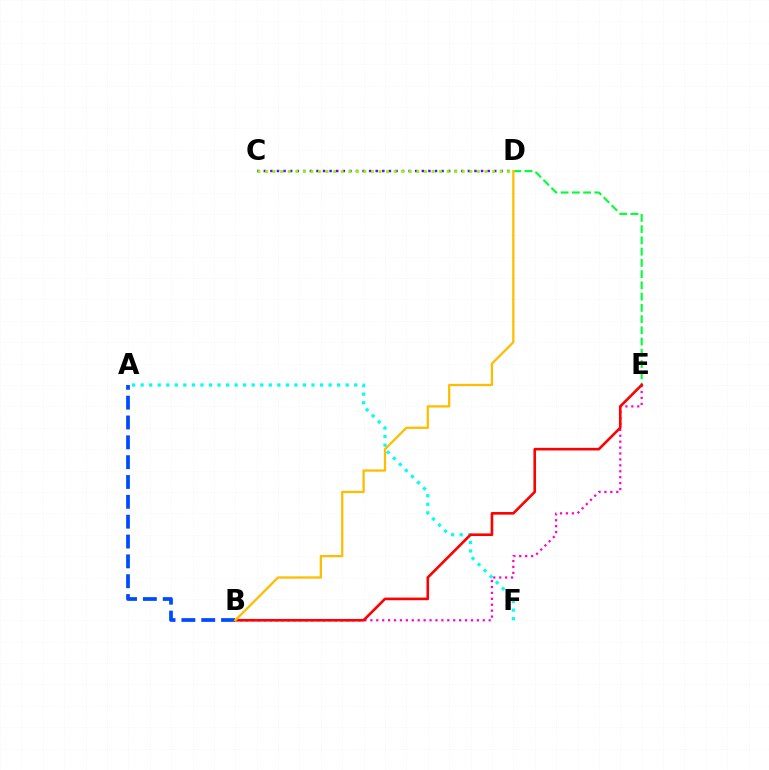{('A', 'B'): [{'color': '#004bff', 'line_style': 'dashed', 'thickness': 2.7}], ('D', 'E'): [{'color': '#00ff39', 'line_style': 'dashed', 'thickness': 1.53}], ('A', 'F'): [{'color': '#00fff6', 'line_style': 'dotted', 'thickness': 2.32}], ('B', 'E'): [{'color': '#ff00cf', 'line_style': 'dotted', 'thickness': 1.61}, {'color': '#ff0000', 'line_style': 'solid', 'thickness': 1.89}], ('C', 'D'): [{'color': '#7200ff', 'line_style': 'dotted', 'thickness': 1.79}, {'color': '#84ff00', 'line_style': 'dotted', 'thickness': 2.06}], ('B', 'D'): [{'color': '#ffbd00', 'line_style': 'solid', 'thickness': 1.64}]}